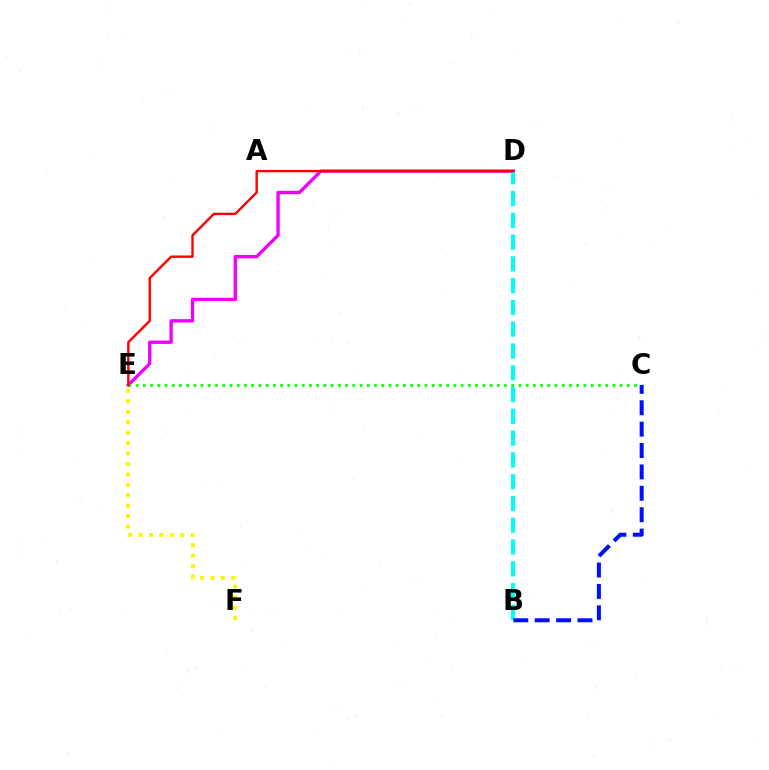{('D', 'E'): [{'color': '#ee00ff', 'line_style': 'solid', 'thickness': 2.39}, {'color': '#ff0000', 'line_style': 'solid', 'thickness': 1.72}], ('C', 'E'): [{'color': '#08ff00', 'line_style': 'dotted', 'thickness': 1.96}], ('B', 'D'): [{'color': '#00fff6', 'line_style': 'dashed', 'thickness': 2.96}], ('E', 'F'): [{'color': '#fcf500', 'line_style': 'dotted', 'thickness': 2.84}], ('B', 'C'): [{'color': '#0010ff', 'line_style': 'dashed', 'thickness': 2.91}]}